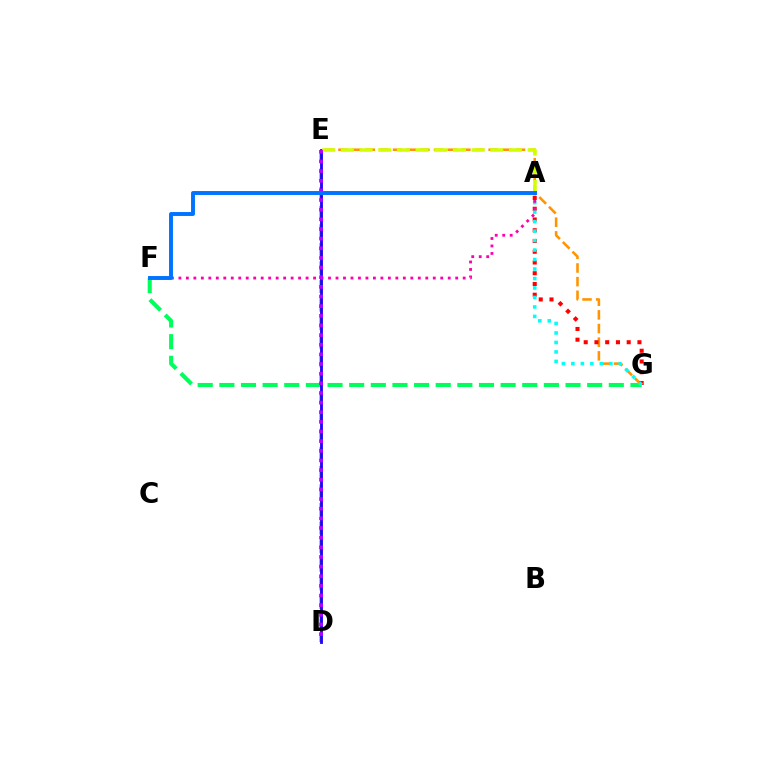{('E', 'G'): [{'color': '#ff9400', 'line_style': 'dashed', 'thickness': 1.86}], ('D', 'E'): [{'color': '#3dff00', 'line_style': 'dashed', 'thickness': 2.52}, {'color': '#2500ff', 'line_style': 'solid', 'thickness': 2.04}, {'color': '#b900ff', 'line_style': 'dotted', 'thickness': 2.62}], ('A', 'G'): [{'color': '#ff0000', 'line_style': 'dotted', 'thickness': 2.92}, {'color': '#00fff6', 'line_style': 'dotted', 'thickness': 2.58}], ('F', 'G'): [{'color': '#00ff5c', 'line_style': 'dashed', 'thickness': 2.94}], ('A', 'F'): [{'color': '#ff00ac', 'line_style': 'dotted', 'thickness': 2.03}, {'color': '#0074ff', 'line_style': 'solid', 'thickness': 2.82}], ('A', 'E'): [{'color': '#d1ff00', 'line_style': 'dashed', 'thickness': 2.54}]}